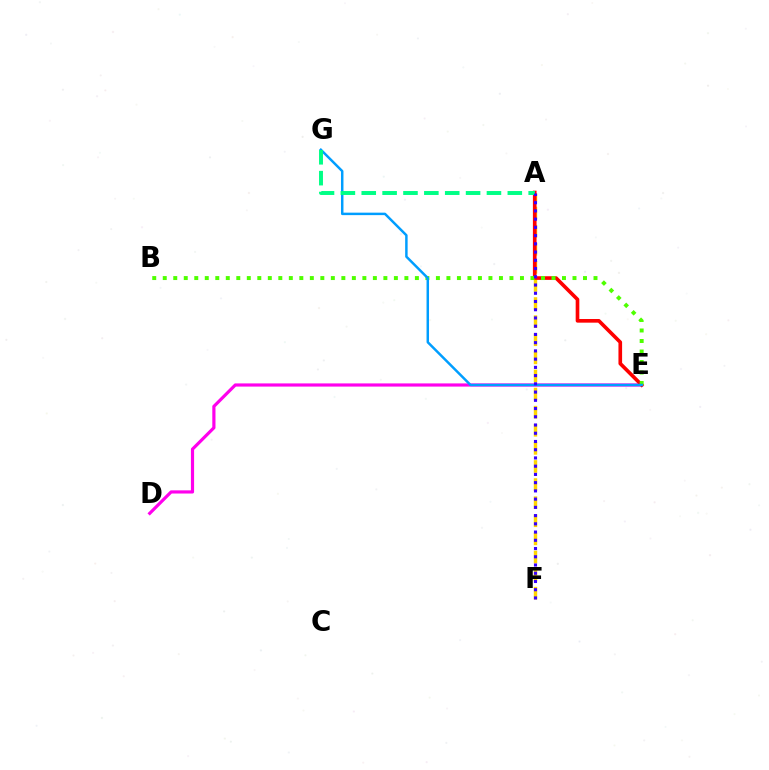{('A', 'F'): [{'color': '#ffd500', 'line_style': 'dashed', 'thickness': 2.46}, {'color': '#3700ff', 'line_style': 'dotted', 'thickness': 2.24}], ('D', 'E'): [{'color': '#ff00ed', 'line_style': 'solid', 'thickness': 2.29}], ('A', 'E'): [{'color': '#ff0000', 'line_style': 'solid', 'thickness': 2.63}], ('B', 'E'): [{'color': '#4fff00', 'line_style': 'dotted', 'thickness': 2.85}], ('E', 'G'): [{'color': '#009eff', 'line_style': 'solid', 'thickness': 1.78}], ('A', 'G'): [{'color': '#00ff86', 'line_style': 'dashed', 'thickness': 2.83}]}